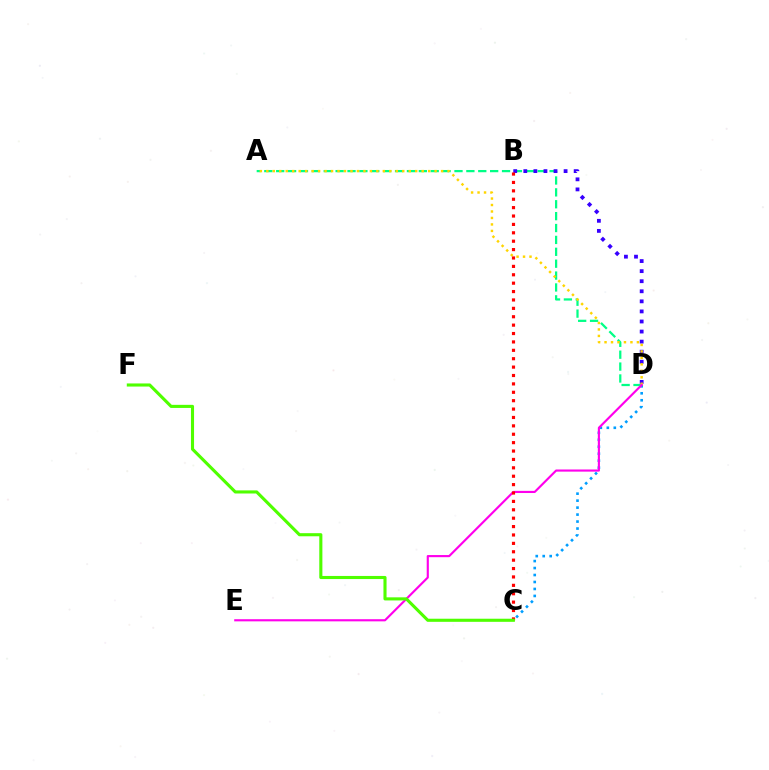{('A', 'D'): [{'color': '#00ff86', 'line_style': 'dashed', 'thickness': 1.61}, {'color': '#ffd500', 'line_style': 'dotted', 'thickness': 1.76}], ('B', 'D'): [{'color': '#3700ff', 'line_style': 'dotted', 'thickness': 2.74}], ('C', 'D'): [{'color': '#009eff', 'line_style': 'dotted', 'thickness': 1.89}], ('D', 'E'): [{'color': '#ff00ed', 'line_style': 'solid', 'thickness': 1.54}], ('B', 'C'): [{'color': '#ff0000', 'line_style': 'dotted', 'thickness': 2.28}], ('C', 'F'): [{'color': '#4fff00', 'line_style': 'solid', 'thickness': 2.23}]}